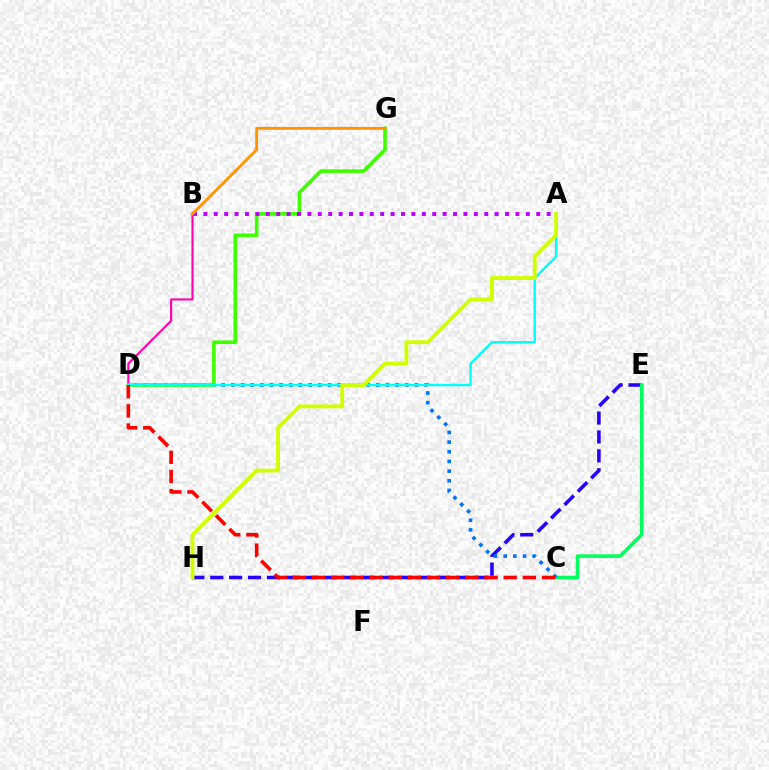{('E', 'H'): [{'color': '#2500ff', 'line_style': 'dashed', 'thickness': 2.57}], ('B', 'D'): [{'color': '#ff00ac', 'line_style': 'solid', 'thickness': 1.52}], ('C', 'E'): [{'color': '#00ff5c', 'line_style': 'solid', 'thickness': 2.58}], ('C', 'D'): [{'color': '#0074ff', 'line_style': 'dotted', 'thickness': 2.63}, {'color': '#ff0000', 'line_style': 'dashed', 'thickness': 2.6}], ('D', 'G'): [{'color': '#3dff00', 'line_style': 'solid', 'thickness': 2.59}], ('A', 'D'): [{'color': '#00fff6', 'line_style': 'solid', 'thickness': 1.72}], ('A', 'H'): [{'color': '#d1ff00', 'line_style': 'solid', 'thickness': 2.77}], ('A', 'B'): [{'color': '#b900ff', 'line_style': 'dotted', 'thickness': 2.83}], ('B', 'G'): [{'color': '#ff9400', 'line_style': 'solid', 'thickness': 2.05}]}